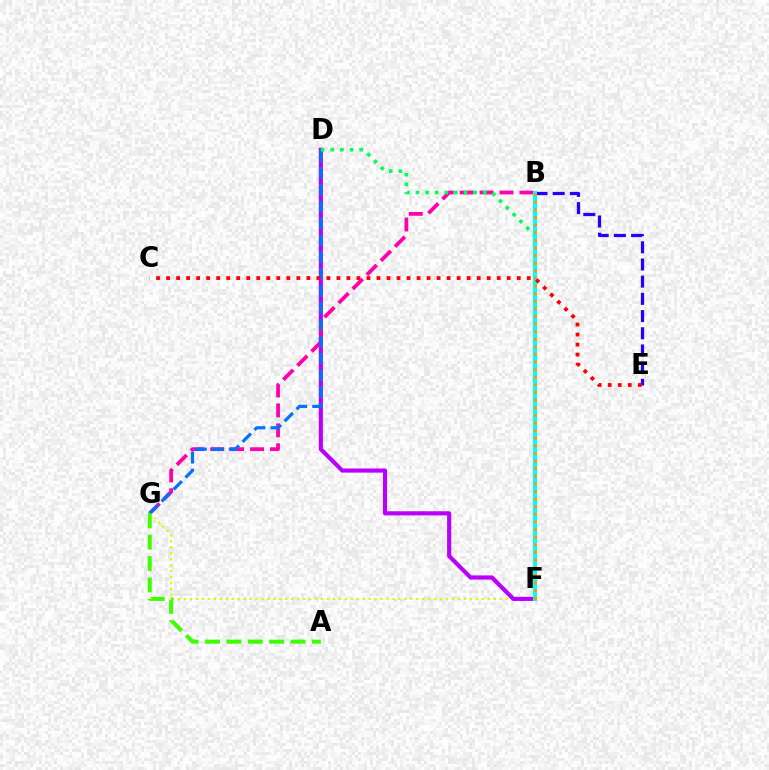{('B', 'E'): [{'color': '#2500ff', 'line_style': 'dashed', 'thickness': 2.34}], ('F', 'G'): [{'color': '#d1ff00', 'line_style': 'dotted', 'thickness': 1.62}], ('D', 'F'): [{'color': '#b900ff', 'line_style': 'solid', 'thickness': 2.98}, {'color': '#00ff5c', 'line_style': 'dotted', 'thickness': 2.61}], ('B', 'G'): [{'color': '#ff00ac', 'line_style': 'dashed', 'thickness': 2.71}], ('D', 'G'): [{'color': '#0074ff', 'line_style': 'dashed', 'thickness': 2.29}], ('B', 'F'): [{'color': '#00fff6', 'line_style': 'solid', 'thickness': 2.93}, {'color': '#ff9400', 'line_style': 'dotted', 'thickness': 2.07}], ('A', 'G'): [{'color': '#3dff00', 'line_style': 'dashed', 'thickness': 2.91}], ('C', 'E'): [{'color': '#ff0000', 'line_style': 'dotted', 'thickness': 2.72}]}